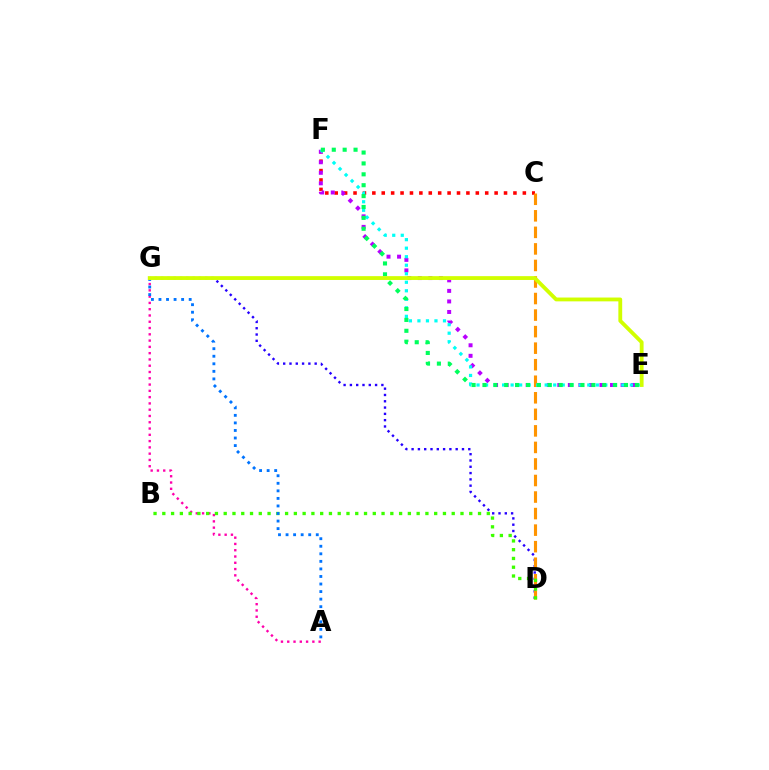{('C', 'F'): [{'color': '#ff0000', 'line_style': 'dotted', 'thickness': 2.56}], ('D', 'G'): [{'color': '#2500ff', 'line_style': 'dotted', 'thickness': 1.71}], ('E', 'F'): [{'color': '#b900ff', 'line_style': 'dotted', 'thickness': 2.86}, {'color': '#00fff6', 'line_style': 'dotted', 'thickness': 2.31}, {'color': '#00ff5c', 'line_style': 'dotted', 'thickness': 2.96}], ('C', 'D'): [{'color': '#ff9400', 'line_style': 'dashed', 'thickness': 2.25}], ('A', 'G'): [{'color': '#ff00ac', 'line_style': 'dotted', 'thickness': 1.71}, {'color': '#0074ff', 'line_style': 'dotted', 'thickness': 2.05}], ('B', 'D'): [{'color': '#3dff00', 'line_style': 'dotted', 'thickness': 2.38}], ('E', 'G'): [{'color': '#d1ff00', 'line_style': 'solid', 'thickness': 2.75}]}